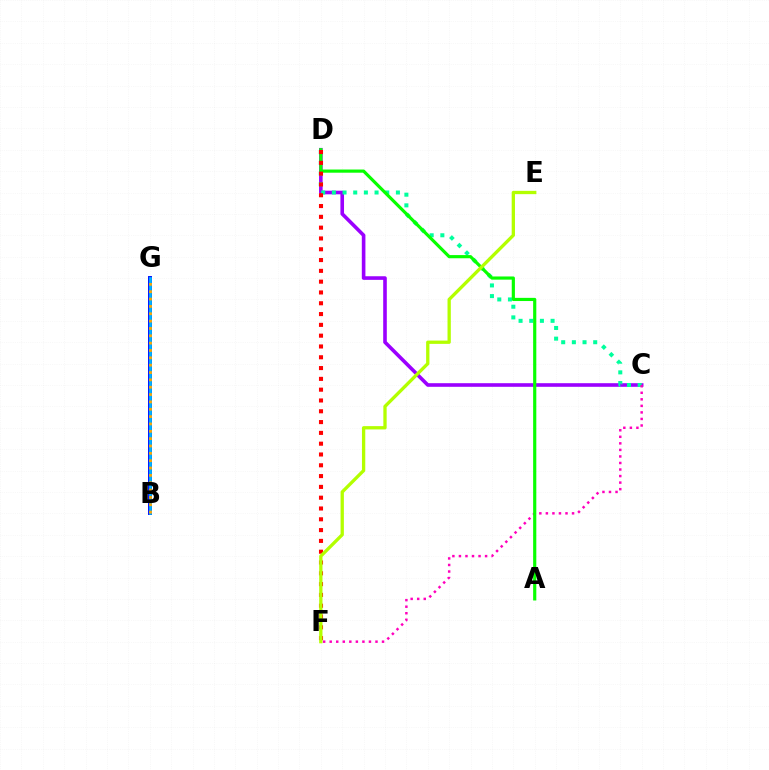{('C', 'D'): [{'color': '#9b00ff', 'line_style': 'solid', 'thickness': 2.6}, {'color': '#00ff9d', 'line_style': 'dotted', 'thickness': 2.9}], ('C', 'F'): [{'color': '#ff00bd', 'line_style': 'dotted', 'thickness': 1.78}], ('A', 'D'): [{'color': '#08ff00', 'line_style': 'solid', 'thickness': 2.28}], ('B', 'G'): [{'color': '#0010ff', 'line_style': 'solid', 'thickness': 2.83}, {'color': '#00b5ff', 'line_style': 'solid', 'thickness': 1.95}, {'color': '#ffa500', 'line_style': 'dotted', 'thickness': 2.0}], ('D', 'F'): [{'color': '#ff0000', 'line_style': 'dotted', 'thickness': 2.93}], ('E', 'F'): [{'color': '#b3ff00', 'line_style': 'solid', 'thickness': 2.38}]}